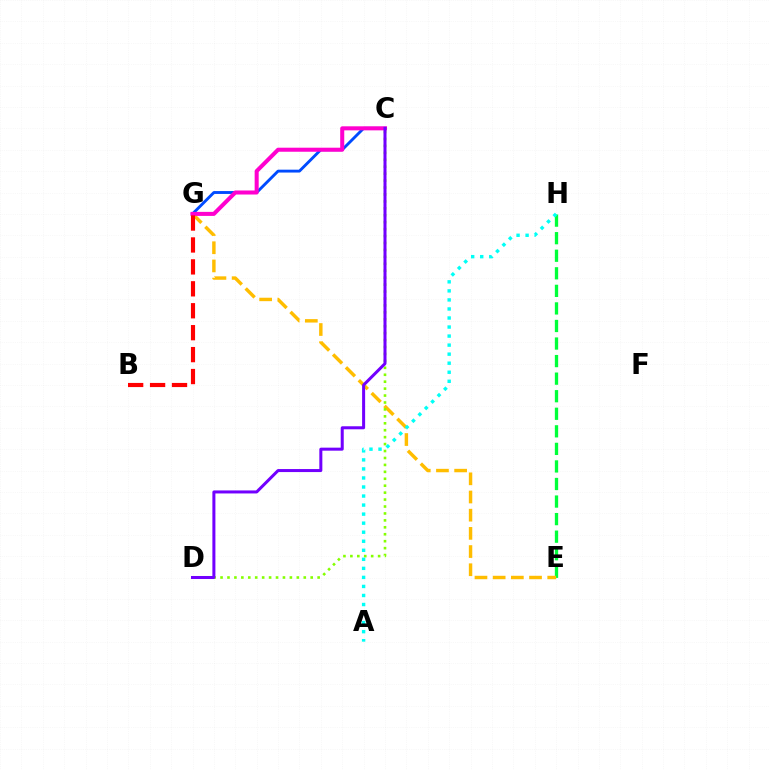{('E', 'H'): [{'color': '#00ff39', 'line_style': 'dashed', 'thickness': 2.39}], ('E', 'G'): [{'color': '#ffbd00', 'line_style': 'dashed', 'thickness': 2.47}], ('C', 'D'): [{'color': '#84ff00', 'line_style': 'dotted', 'thickness': 1.88}, {'color': '#7200ff', 'line_style': 'solid', 'thickness': 2.17}], ('C', 'G'): [{'color': '#004bff', 'line_style': 'solid', 'thickness': 2.07}, {'color': '#ff00cf', 'line_style': 'solid', 'thickness': 2.91}], ('A', 'H'): [{'color': '#00fff6', 'line_style': 'dotted', 'thickness': 2.46}], ('B', 'G'): [{'color': '#ff0000', 'line_style': 'dashed', 'thickness': 2.98}]}